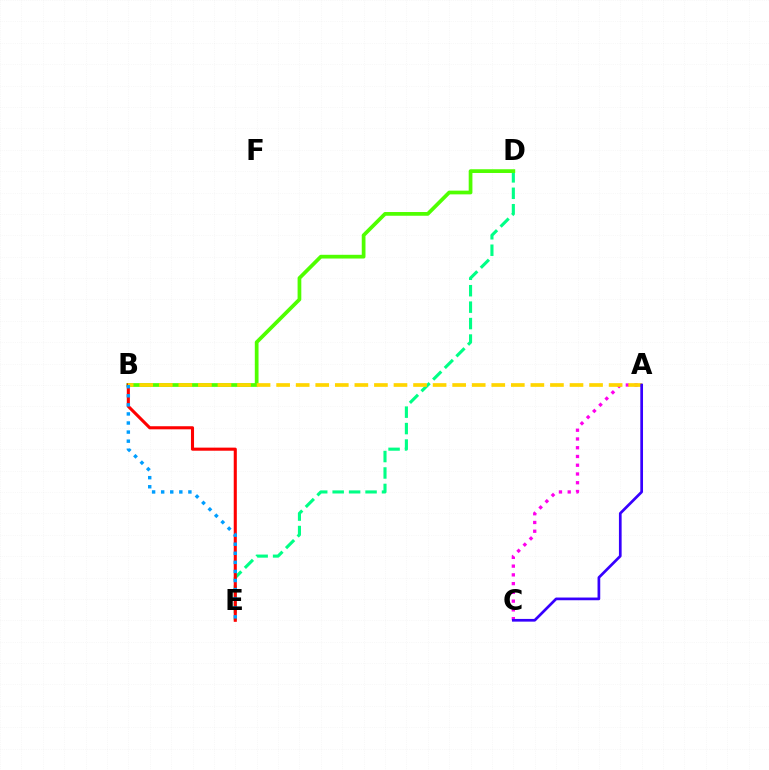{('A', 'C'): [{'color': '#ff00ed', 'line_style': 'dotted', 'thickness': 2.38}, {'color': '#3700ff', 'line_style': 'solid', 'thickness': 1.95}], ('D', 'E'): [{'color': '#00ff86', 'line_style': 'dashed', 'thickness': 2.23}], ('B', 'D'): [{'color': '#4fff00', 'line_style': 'solid', 'thickness': 2.68}], ('B', 'E'): [{'color': '#ff0000', 'line_style': 'solid', 'thickness': 2.22}, {'color': '#009eff', 'line_style': 'dotted', 'thickness': 2.47}], ('A', 'B'): [{'color': '#ffd500', 'line_style': 'dashed', 'thickness': 2.66}]}